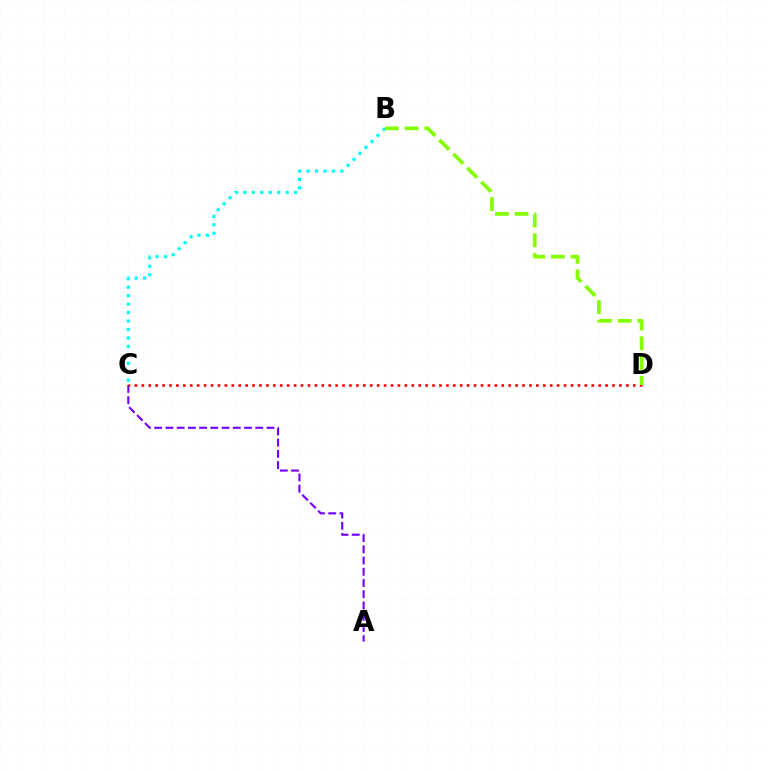{('A', 'C'): [{'color': '#7200ff', 'line_style': 'dashed', 'thickness': 1.53}], ('C', 'D'): [{'color': '#ff0000', 'line_style': 'dotted', 'thickness': 1.88}], ('B', 'C'): [{'color': '#00fff6', 'line_style': 'dotted', 'thickness': 2.3}], ('B', 'D'): [{'color': '#84ff00', 'line_style': 'dashed', 'thickness': 2.68}]}